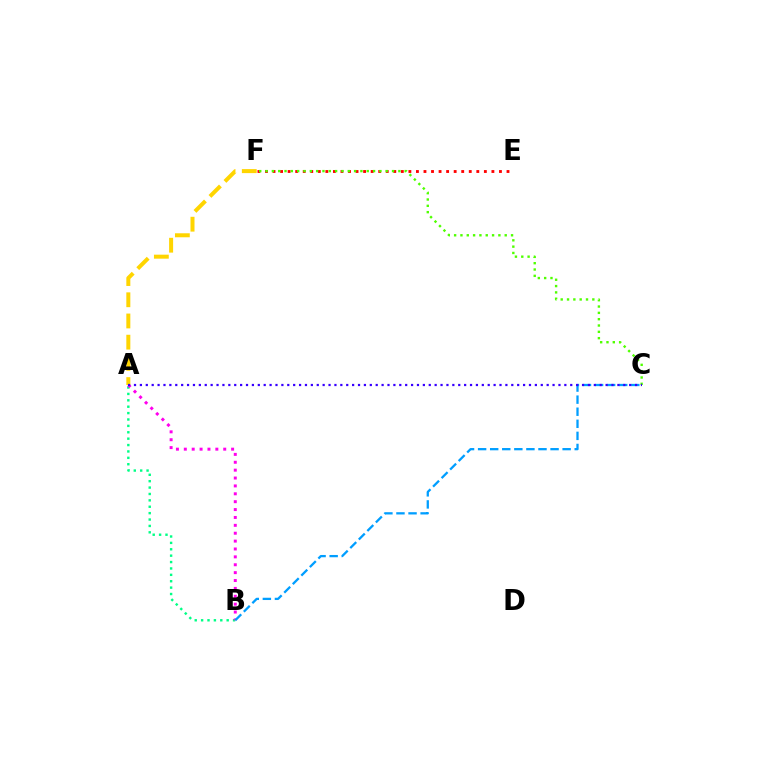{('E', 'F'): [{'color': '#ff0000', 'line_style': 'dotted', 'thickness': 2.05}], ('A', 'B'): [{'color': '#00ff86', 'line_style': 'dotted', 'thickness': 1.74}, {'color': '#ff00ed', 'line_style': 'dotted', 'thickness': 2.14}], ('B', 'C'): [{'color': '#009eff', 'line_style': 'dashed', 'thickness': 1.64}], ('A', 'F'): [{'color': '#ffd500', 'line_style': 'dashed', 'thickness': 2.88}], ('C', 'F'): [{'color': '#4fff00', 'line_style': 'dotted', 'thickness': 1.72}], ('A', 'C'): [{'color': '#3700ff', 'line_style': 'dotted', 'thickness': 1.6}]}